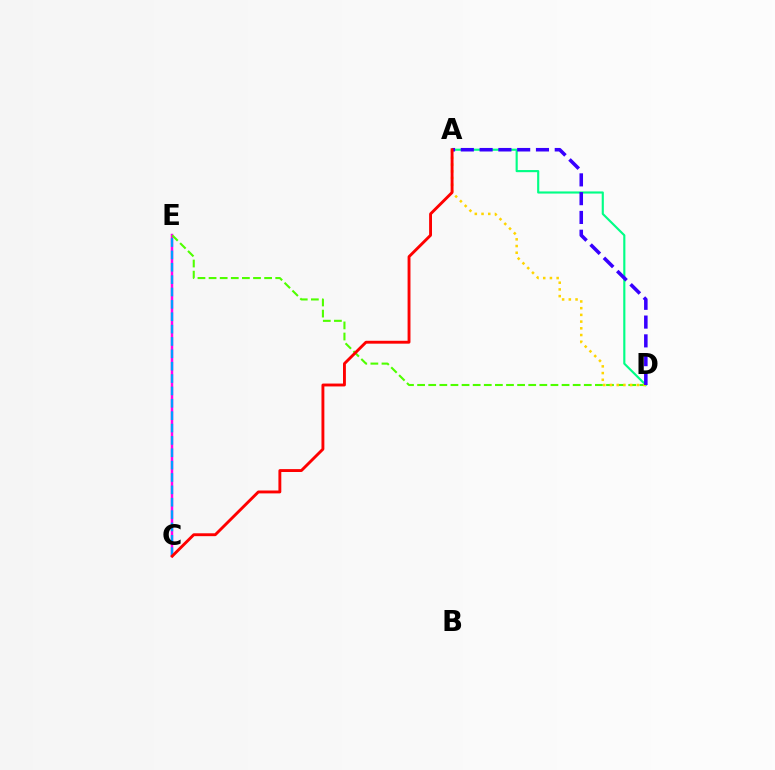{('C', 'E'): [{'color': '#ff00ed', 'line_style': 'solid', 'thickness': 1.77}, {'color': '#009eff', 'line_style': 'dashed', 'thickness': 1.68}], ('D', 'E'): [{'color': '#4fff00', 'line_style': 'dashed', 'thickness': 1.51}], ('A', 'D'): [{'color': '#00ff86', 'line_style': 'solid', 'thickness': 1.54}, {'color': '#ffd500', 'line_style': 'dotted', 'thickness': 1.82}, {'color': '#3700ff', 'line_style': 'dashed', 'thickness': 2.55}], ('A', 'C'): [{'color': '#ff0000', 'line_style': 'solid', 'thickness': 2.08}]}